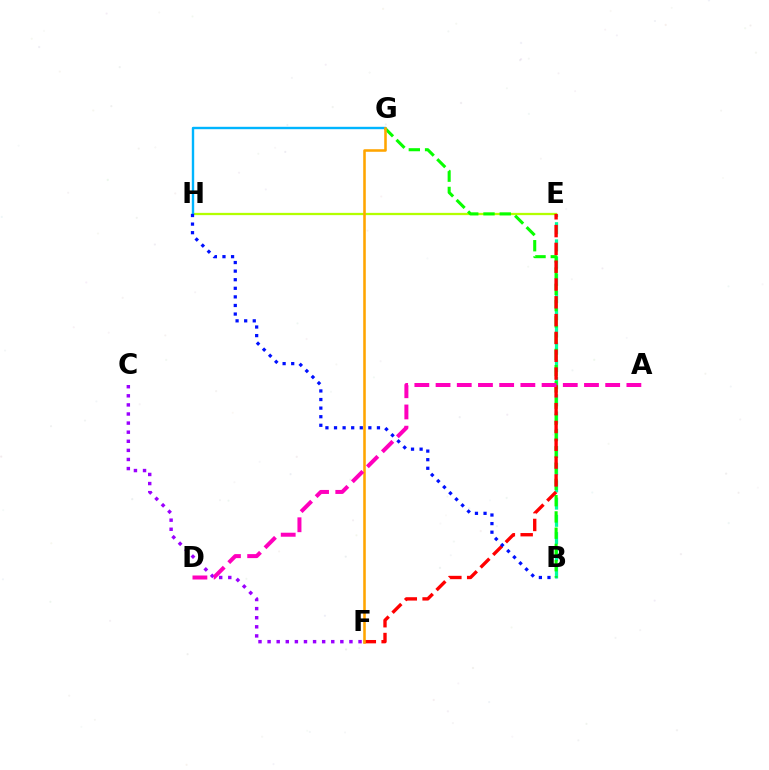{('E', 'H'): [{'color': '#b3ff00', 'line_style': 'solid', 'thickness': 1.64}], ('B', 'E'): [{'color': '#00ff9d', 'line_style': 'dashed', 'thickness': 2.34}], ('B', 'G'): [{'color': '#08ff00', 'line_style': 'dashed', 'thickness': 2.21}], ('E', 'F'): [{'color': '#ff0000', 'line_style': 'dashed', 'thickness': 2.42}], ('G', 'H'): [{'color': '#00b5ff', 'line_style': 'solid', 'thickness': 1.72}], ('C', 'F'): [{'color': '#9b00ff', 'line_style': 'dotted', 'thickness': 2.47}], ('F', 'G'): [{'color': '#ffa500', 'line_style': 'solid', 'thickness': 1.85}], ('B', 'H'): [{'color': '#0010ff', 'line_style': 'dotted', 'thickness': 2.33}], ('A', 'D'): [{'color': '#ff00bd', 'line_style': 'dashed', 'thickness': 2.88}]}